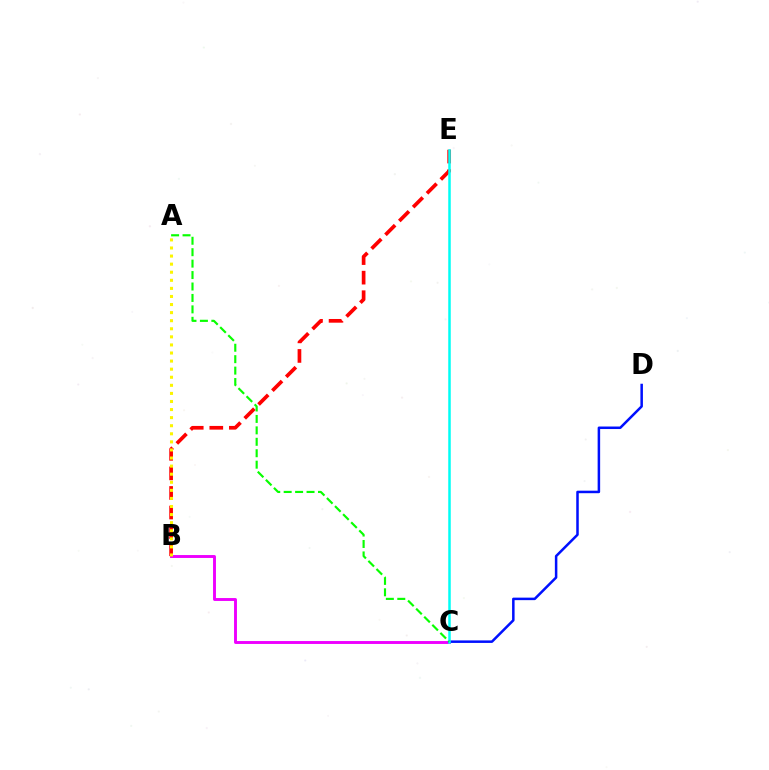{('B', 'C'): [{'color': '#ee00ff', 'line_style': 'solid', 'thickness': 2.09}], ('B', 'E'): [{'color': '#ff0000', 'line_style': 'dashed', 'thickness': 2.66}], ('C', 'D'): [{'color': '#0010ff', 'line_style': 'solid', 'thickness': 1.81}], ('A', 'B'): [{'color': '#fcf500', 'line_style': 'dotted', 'thickness': 2.19}], ('C', 'E'): [{'color': '#00fff6', 'line_style': 'solid', 'thickness': 1.8}], ('A', 'C'): [{'color': '#08ff00', 'line_style': 'dashed', 'thickness': 1.55}]}